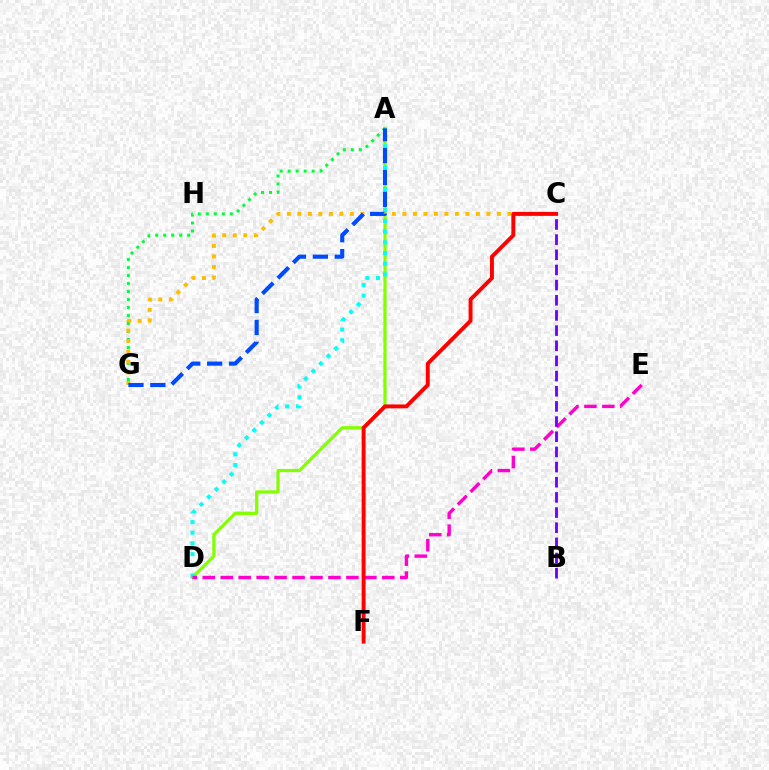{('A', 'D'): [{'color': '#84ff00', 'line_style': 'solid', 'thickness': 2.33}, {'color': '#00fff6', 'line_style': 'dotted', 'thickness': 2.9}], ('D', 'E'): [{'color': '#ff00cf', 'line_style': 'dashed', 'thickness': 2.44}], ('A', 'G'): [{'color': '#00ff39', 'line_style': 'dotted', 'thickness': 2.17}, {'color': '#004bff', 'line_style': 'dashed', 'thickness': 2.97}], ('B', 'C'): [{'color': '#7200ff', 'line_style': 'dashed', 'thickness': 2.06}], ('C', 'G'): [{'color': '#ffbd00', 'line_style': 'dotted', 'thickness': 2.85}], ('C', 'F'): [{'color': '#ff0000', 'line_style': 'solid', 'thickness': 2.82}]}